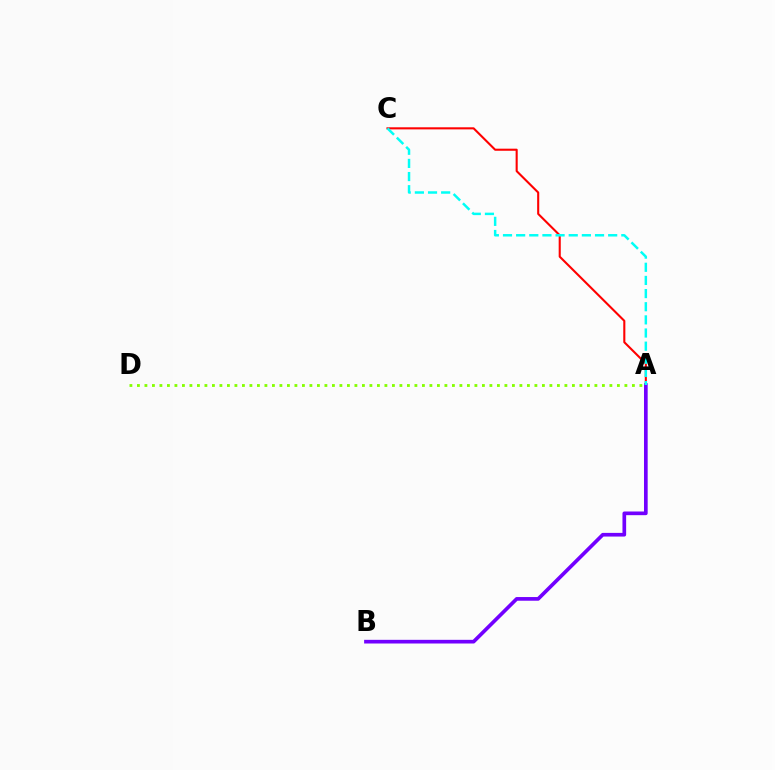{('A', 'C'): [{'color': '#ff0000', 'line_style': 'solid', 'thickness': 1.5}, {'color': '#00fff6', 'line_style': 'dashed', 'thickness': 1.79}], ('A', 'B'): [{'color': '#7200ff', 'line_style': 'solid', 'thickness': 2.64}], ('A', 'D'): [{'color': '#84ff00', 'line_style': 'dotted', 'thickness': 2.04}]}